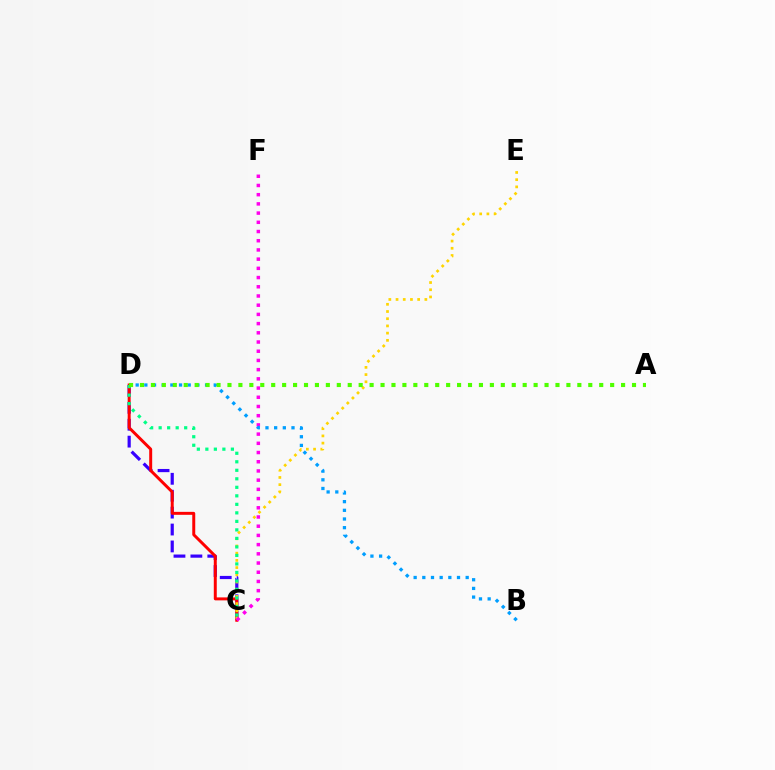{('C', 'D'): [{'color': '#3700ff', 'line_style': 'dashed', 'thickness': 2.3}, {'color': '#ff0000', 'line_style': 'solid', 'thickness': 2.13}, {'color': '#00ff86', 'line_style': 'dotted', 'thickness': 2.31}], ('C', 'E'): [{'color': '#ffd500', 'line_style': 'dotted', 'thickness': 1.96}], ('C', 'F'): [{'color': '#ff00ed', 'line_style': 'dotted', 'thickness': 2.5}], ('B', 'D'): [{'color': '#009eff', 'line_style': 'dotted', 'thickness': 2.36}], ('A', 'D'): [{'color': '#4fff00', 'line_style': 'dotted', 'thickness': 2.97}]}